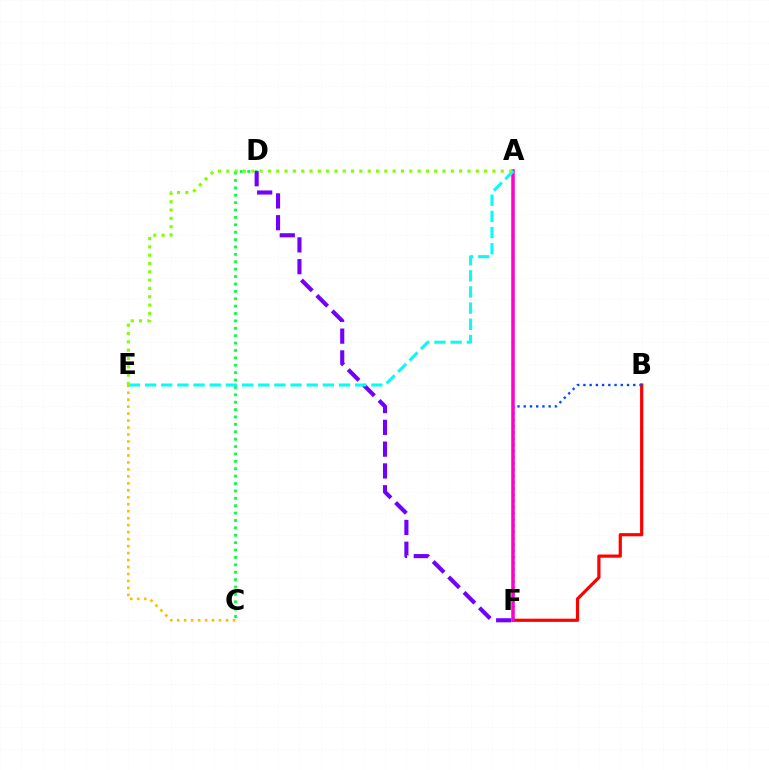{('B', 'F'): [{'color': '#ff0000', 'line_style': 'solid', 'thickness': 2.3}, {'color': '#004bff', 'line_style': 'dotted', 'thickness': 1.69}], ('C', 'D'): [{'color': '#00ff39', 'line_style': 'dotted', 'thickness': 2.01}], ('D', 'F'): [{'color': '#7200ff', 'line_style': 'dashed', 'thickness': 2.96}], ('A', 'F'): [{'color': '#ff00cf', 'line_style': 'solid', 'thickness': 2.53}], ('C', 'E'): [{'color': '#ffbd00', 'line_style': 'dotted', 'thickness': 1.89}], ('A', 'E'): [{'color': '#00fff6', 'line_style': 'dashed', 'thickness': 2.2}, {'color': '#84ff00', 'line_style': 'dotted', 'thickness': 2.26}]}